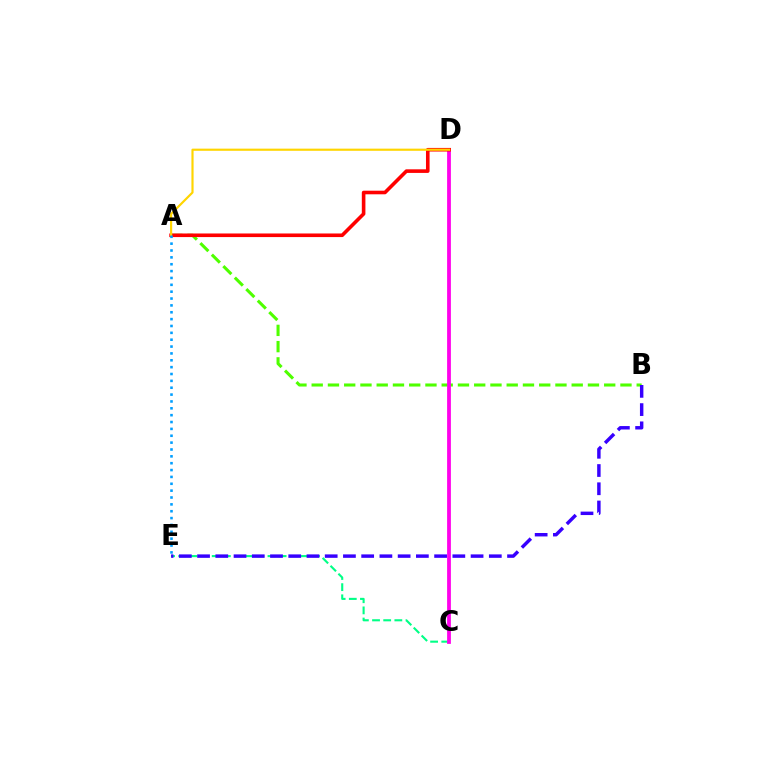{('C', 'E'): [{'color': '#00ff86', 'line_style': 'dashed', 'thickness': 1.52}], ('A', 'B'): [{'color': '#4fff00', 'line_style': 'dashed', 'thickness': 2.21}], ('B', 'E'): [{'color': '#3700ff', 'line_style': 'dashed', 'thickness': 2.48}], ('C', 'D'): [{'color': '#ff00ed', 'line_style': 'solid', 'thickness': 2.72}], ('A', 'D'): [{'color': '#ff0000', 'line_style': 'solid', 'thickness': 2.59}, {'color': '#ffd500', 'line_style': 'solid', 'thickness': 1.56}], ('A', 'E'): [{'color': '#009eff', 'line_style': 'dotted', 'thickness': 1.86}]}